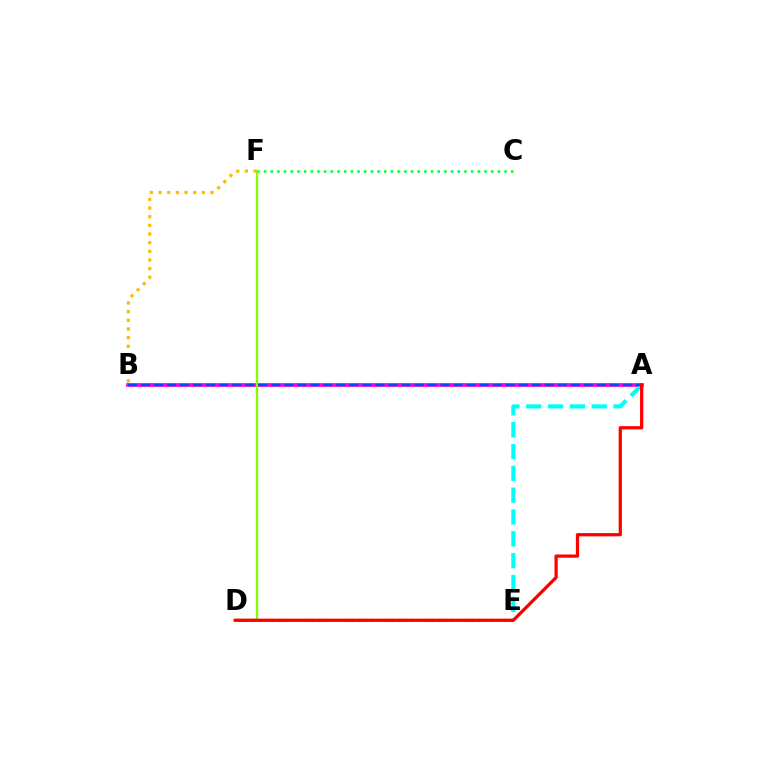{('C', 'F'): [{'color': '#00ff39', 'line_style': 'dotted', 'thickness': 1.82}], ('A', 'B'): [{'color': '#ff00cf', 'line_style': 'solid', 'thickness': 2.64}, {'color': '#004bff', 'line_style': 'dashed', 'thickness': 1.77}], ('D', 'F'): [{'color': '#84ff00', 'line_style': 'solid', 'thickness': 1.68}], ('A', 'E'): [{'color': '#00fff6', 'line_style': 'dashed', 'thickness': 2.97}], ('B', 'F'): [{'color': '#ffbd00', 'line_style': 'dotted', 'thickness': 2.35}], ('D', 'E'): [{'color': '#7200ff', 'line_style': 'dotted', 'thickness': 1.81}], ('A', 'D'): [{'color': '#ff0000', 'line_style': 'solid', 'thickness': 2.35}]}